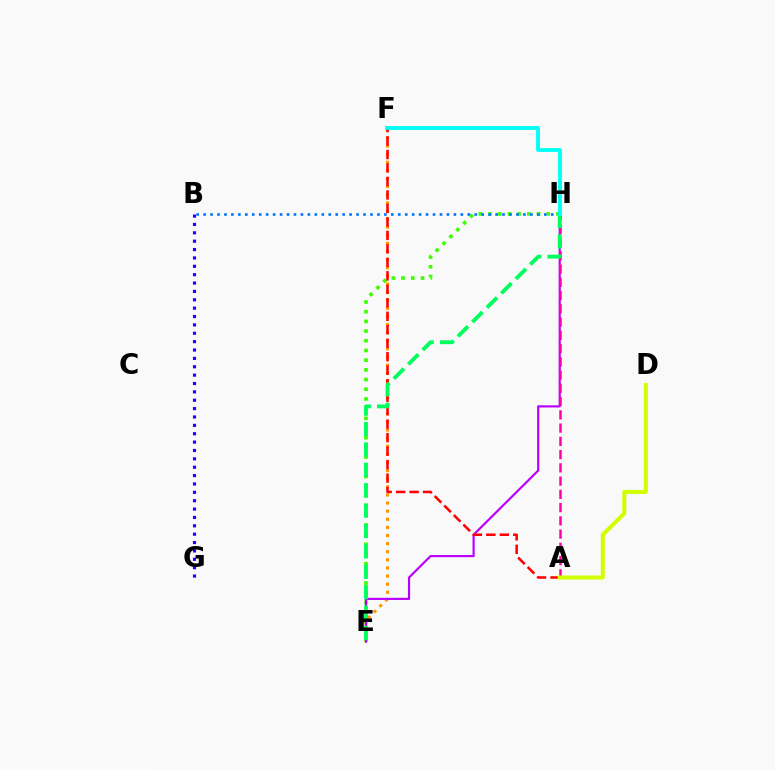{('E', 'F'): [{'color': '#ff9400', 'line_style': 'dotted', 'thickness': 2.2}], ('B', 'G'): [{'color': '#2500ff', 'line_style': 'dotted', 'thickness': 2.27}], ('E', 'H'): [{'color': '#3dff00', 'line_style': 'dotted', 'thickness': 2.63}, {'color': '#b900ff', 'line_style': 'solid', 'thickness': 1.57}, {'color': '#00ff5c', 'line_style': 'dashed', 'thickness': 2.77}], ('A', 'H'): [{'color': '#ff00ac', 'line_style': 'dashed', 'thickness': 1.8}], ('A', 'F'): [{'color': '#ff0000', 'line_style': 'dashed', 'thickness': 1.83}], ('B', 'H'): [{'color': '#0074ff', 'line_style': 'dotted', 'thickness': 1.89}], ('A', 'D'): [{'color': '#d1ff00', 'line_style': 'solid', 'thickness': 2.91}], ('F', 'H'): [{'color': '#00fff6', 'line_style': 'solid', 'thickness': 2.76}]}